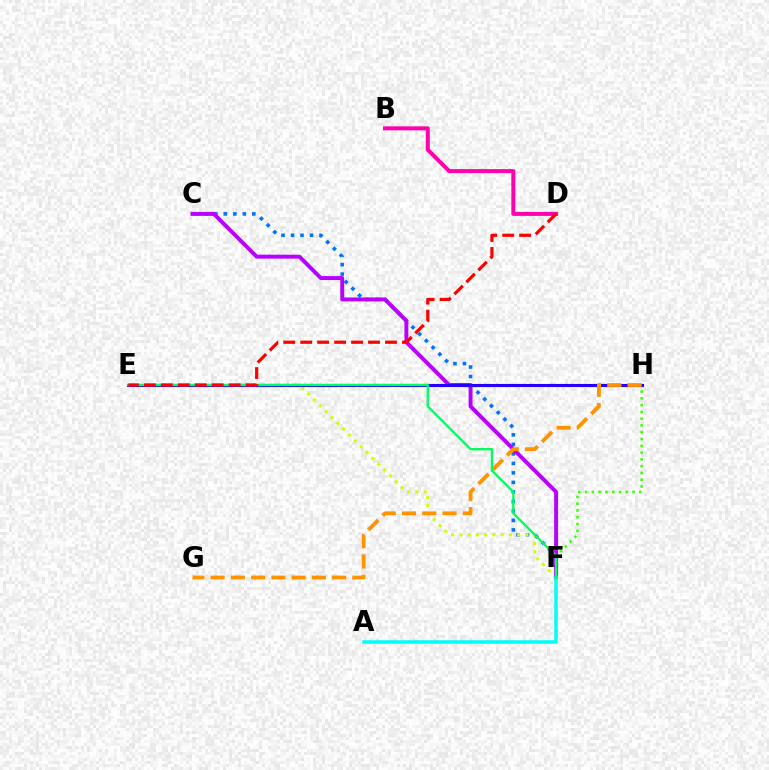{('C', 'F'): [{'color': '#0074ff', 'line_style': 'dotted', 'thickness': 2.58}, {'color': '#b900ff', 'line_style': 'solid', 'thickness': 2.84}], ('E', 'F'): [{'color': '#d1ff00', 'line_style': 'dotted', 'thickness': 2.24}, {'color': '#00ff5c', 'line_style': 'solid', 'thickness': 1.68}], ('A', 'F'): [{'color': '#00fff6', 'line_style': 'solid', 'thickness': 2.53}], ('F', 'H'): [{'color': '#3dff00', 'line_style': 'dotted', 'thickness': 1.84}], ('E', 'H'): [{'color': '#2500ff', 'line_style': 'solid', 'thickness': 2.24}], ('B', 'D'): [{'color': '#ff00ac', 'line_style': 'solid', 'thickness': 2.87}], ('G', 'H'): [{'color': '#ff9400', 'line_style': 'dashed', 'thickness': 2.75}], ('D', 'E'): [{'color': '#ff0000', 'line_style': 'dashed', 'thickness': 2.3}]}